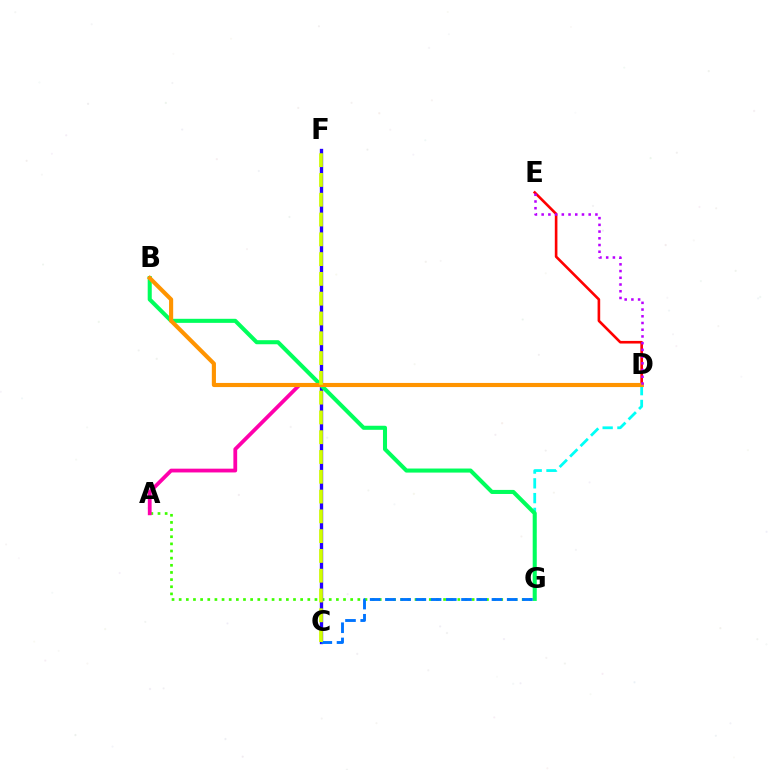{('A', 'G'): [{'color': '#3dff00', 'line_style': 'dotted', 'thickness': 1.94}], ('D', 'E'): [{'color': '#ff0000', 'line_style': 'solid', 'thickness': 1.89}, {'color': '#b900ff', 'line_style': 'dotted', 'thickness': 1.83}], ('D', 'G'): [{'color': '#00fff6', 'line_style': 'dashed', 'thickness': 2.01}], ('C', 'F'): [{'color': '#2500ff', 'line_style': 'solid', 'thickness': 2.4}, {'color': '#d1ff00', 'line_style': 'dashed', 'thickness': 2.69}], ('B', 'G'): [{'color': '#00ff5c', 'line_style': 'solid', 'thickness': 2.92}], ('A', 'D'): [{'color': '#ff00ac', 'line_style': 'solid', 'thickness': 2.72}], ('B', 'D'): [{'color': '#ff9400', 'line_style': 'solid', 'thickness': 2.97}], ('C', 'G'): [{'color': '#0074ff', 'line_style': 'dashed', 'thickness': 2.07}]}